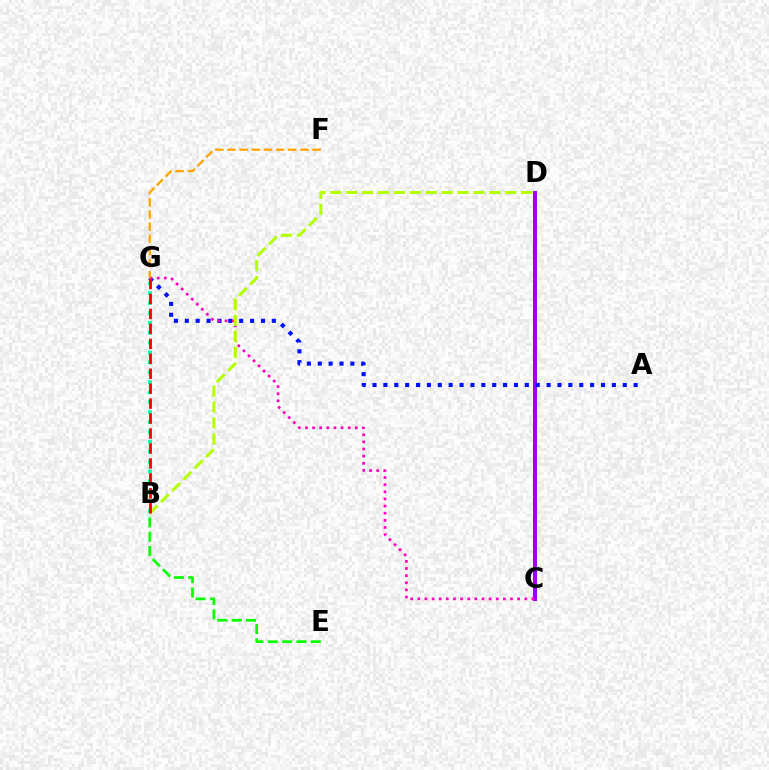{('C', 'D'): [{'color': '#00b5ff', 'line_style': 'dotted', 'thickness': 2.83}, {'color': '#9b00ff', 'line_style': 'solid', 'thickness': 2.89}], ('B', 'G'): [{'color': '#00ff9d', 'line_style': 'dotted', 'thickness': 2.69}, {'color': '#ff0000', 'line_style': 'dashed', 'thickness': 2.03}], ('A', 'G'): [{'color': '#0010ff', 'line_style': 'dotted', 'thickness': 2.96}], ('C', 'G'): [{'color': '#ff00bd', 'line_style': 'dotted', 'thickness': 1.94}], ('B', 'E'): [{'color': '#08ff00', 'line_style': 'dashed', 'thickness': 1.95}], ('B', 'D'): [{'color': '#b3ff00', 'line_style': 'dashed', 'thickness': 2.16}], ('F', 'G'): [{'color': '#ffa500', 'line_style': 'dashed', 'thickness': 1.65}]}